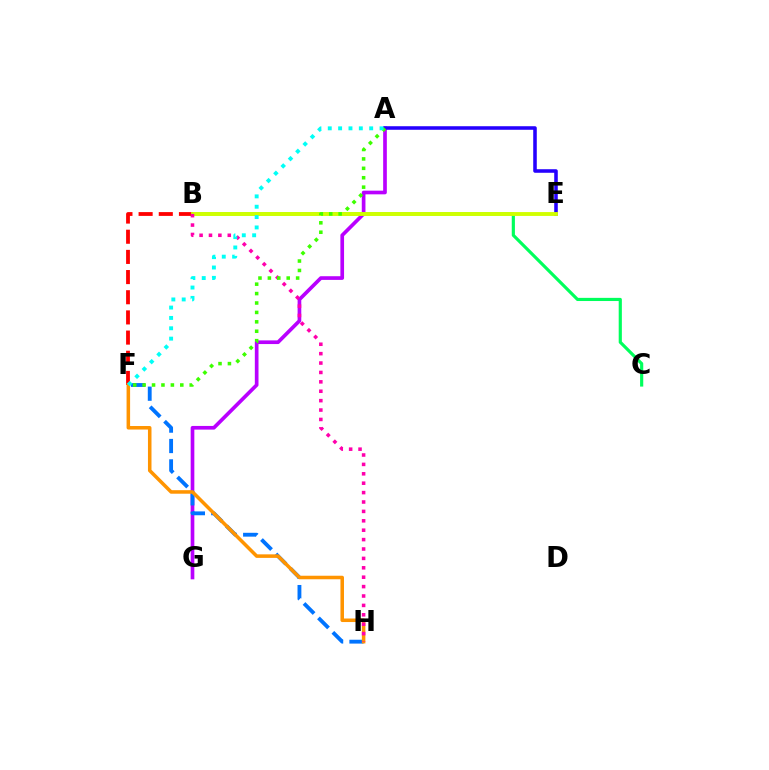{('A', 'G'): [{'color': '#b900ff', 'line_style': 'solid', 'thickness': 2.65}], ('A', 'E'): [{'color': '#2500ff', 'line_style': 'solid', 'thickness': 2.56}], ('B', 'C'): [{'color': '#00ff5c', 'line_style': 'solid', 'thickness': 2.28}], ('F', 'H'): [{'color': '#0074ff', 'line_style': 'dashed', 'thickness': 2.77}, {'color': '#ff9400', 'line_style': 'solid', 'thickness': 2.54}], ('B', 'F'): [{'color': '#ff0000', 'line_style': 'dashed', 'thickness': 2.74}], ('B', 'E'): [{'color': '#d1ff00', 'line_style': 'solid', 'thickness': 2.78}], ('B', 'H'): [{'color': '#ff00ac', 'line_style': 'dotted', 'thickness': 2.55}], ('A', 'F'): [{'color': '#3dff00', 'line_style': 'dotted', 'thickness': 2.56}, {'color': '#00fff6', 'line_style': 'dotted', 'thickness': 2.81}]}